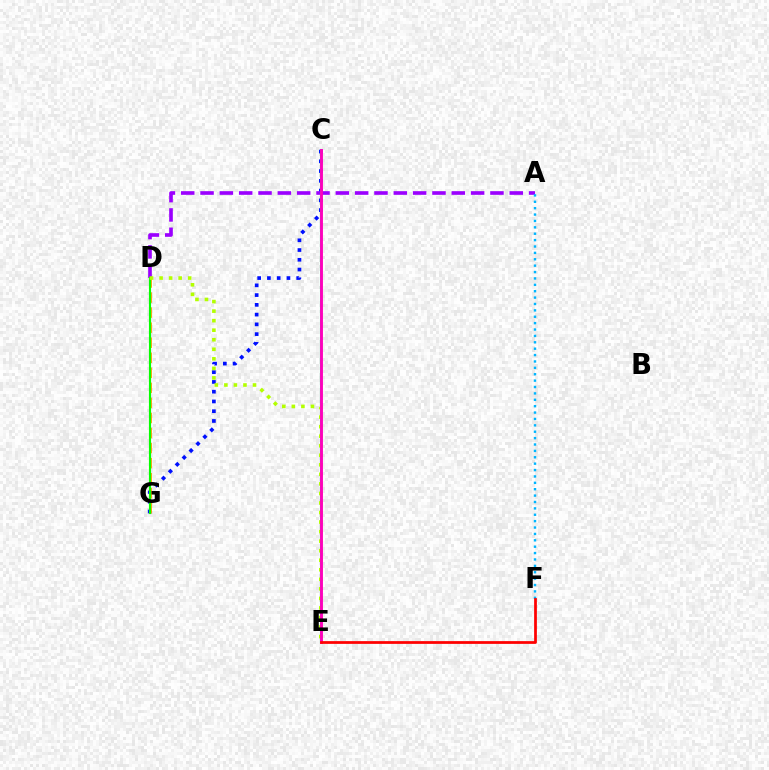{('C', 'G'): [{'color': '#0010ff', 'line_style': 'dotted', 'thickness': 2.65}], ('A', 'D'): [{'color': '#9b00ff', 'line_style': 'dashed', 'thickness': 2.63}], ('D', 'G'): [{'color': '#ffa500', 'line_style': 'dashed', 'thickness': 2.04}, {'color': '#08ff00', 'line_style': 'solid', 'thickness': 1.54}], ('C', 'E'): [{'color': '#00ff9d', 'line_style': 'solid', 'thickness': 1.5}, {'color': '#ff00bd', 'line_style': 'solid', 'thickness': 2.08}], ('A', 'F'): [{'color': '#00b5ff', 'line_style': 'dotted', 'thickness': 1.74}], ('D', 'E'): [{'color': '#b3ff00', 'line_style': 'dotted', 'thickness': 2.59}], ('E', 'F'): [{'color': '#ff0000', 'line_style': 'solid', 'thickness': 1.98}]}